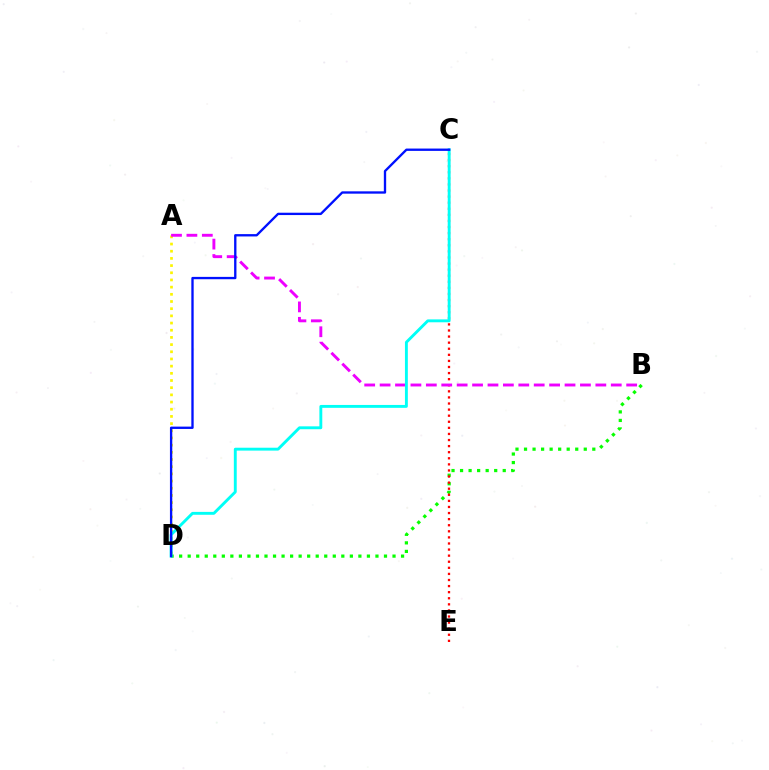{('A', 'D'): [{'color': '#fcf500', 'line_style': 'dotted', 'thickness': 1.95}], ('B', 'D'): [{'color': '#08ff00', 'line_style': 'dotted', 'thickness': 2.32}], ('C', 'E'): [{'color': '#ff0000', 'line_style': 'dotted', 'thickness': 1.65}], ('A', 'B'): [{'color': '#ee00ff', 'line_style': 'dashed', 'thickness': 2.09}], ('C', 'D'): [{'color': '#00fff6', 'line_style': 'solid', 'thickness': 2.08}, {'color': '#0010ff', 'line_style': 'solid', 'thickness': 1.68}]}